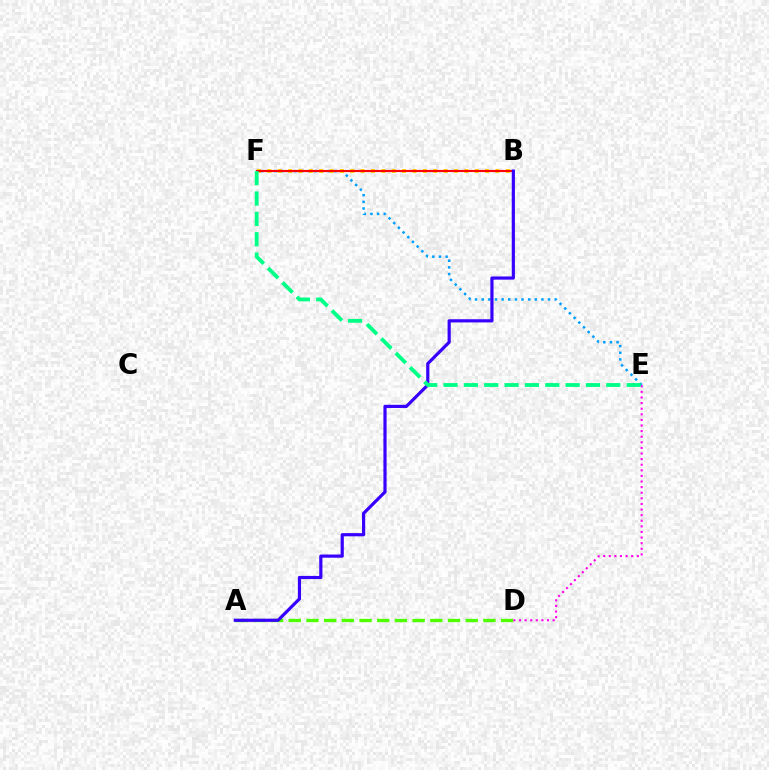{('A', 'D'): [{'color': '#4fff00', 'line_style': 'dashed', 'thickness': 2.4}], ('E', 'F'): [{'color': '#009eff', 'line_style': 'dotted', 'thickness': 1.8}, {'color': '#00ff86', 'line_style': 'dashed', 'thickness': 2.76}], ('B', 'F'): [{'color': '#ffd500', 'line_style': 'dotted', 'thickness': 2.82}, {'color': '#ff0000', 'line_style': 'solid', 'thickness': 1.53}], ('D', 'E'): [{'color': '#ff00ed', 'line_style': 'dotted', 'thickness': 1.52}], ('A', 'B'): [{'color': '#3700ff', 'line_style': 'solid', 'thickness': 2.29}]}